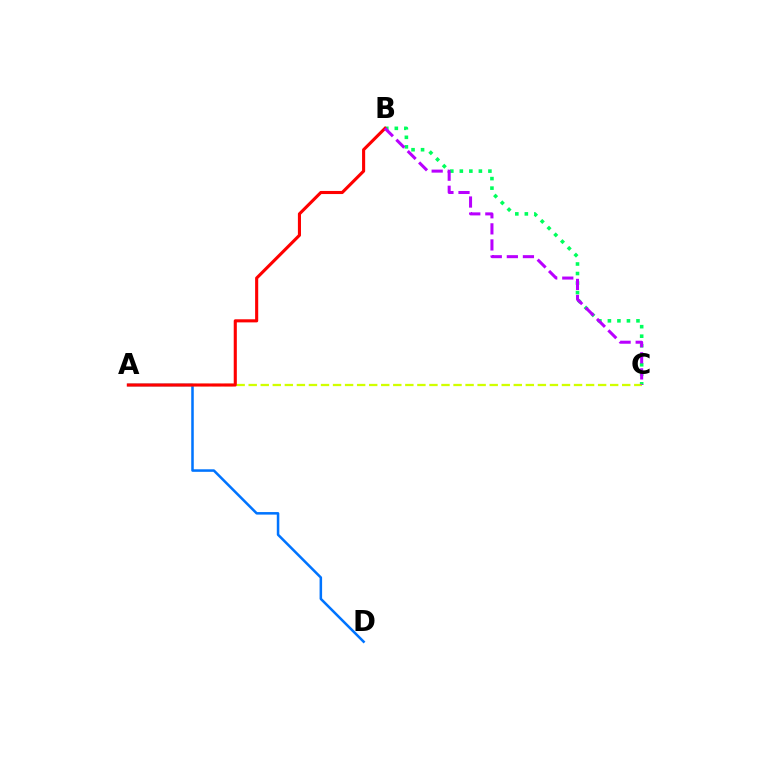{('A', 'D'): [{'color': '#0074ff', 'line_style': 'solid', 'thickness': 1.83}], ('B', 'C'): [{'color': '#00ff5c', 'line_style': 'dotted', 'thickness': 2.59}, {'color': '#b900ff', 'line_style': 'dashed', 'thickness': 2.18}], ('A', 'C'): [{'color': '#d1ff00', 'line_style': 'dashed', 'thickness': 1.64}], ('A', 'B'): [{'color': '#ff0000', 'line_style': 'solid', 'thickness': 2.23}]}